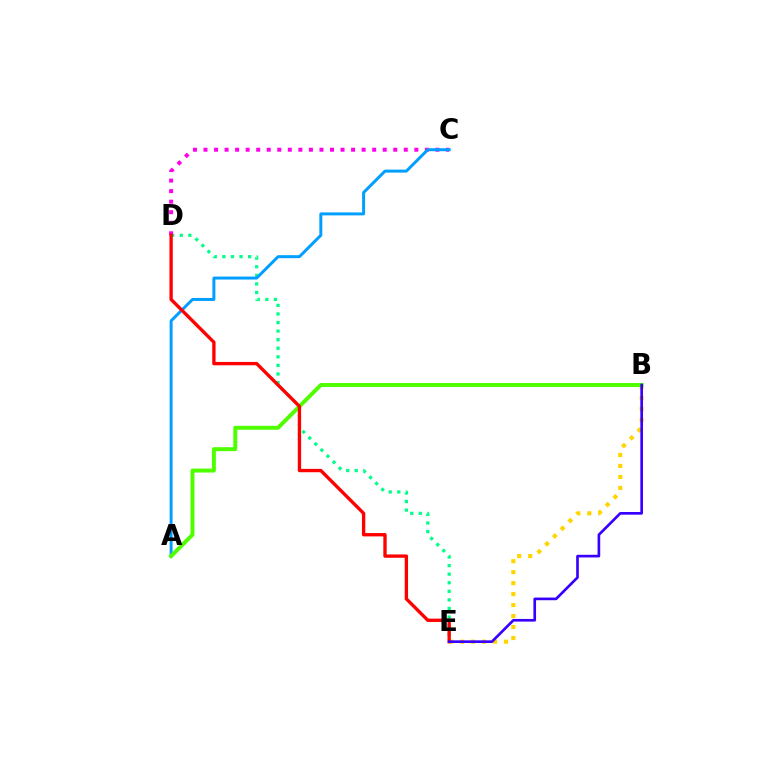{('D', 'E'): [{'color': '#00ff86', 'line_style': 'dotted', 'thickness': 2.33}, {'color': '#ff0000', 'line_style': 'solid', 'thickness': 2.41}], ('B', 'E'): [{'color': '#ffd500', 'line_style': 'dotted', 'thickness': 2.98}, {'color': '#3700ff', 'line_style': 'solid', 'thickness': 1.91}], ('C', 'D'): [{'color': '#ff00ed', 'line_style': 'dotted', 'thickness': 2.86}], ('A', 'C'): [{'color': '#009eff', 'line_style': 'solid', 'thickness': 2.14}], ('A', 'B'): [{'color': '#4fff00', 'line_style': 'solid', 'thickness': 2.84}]}